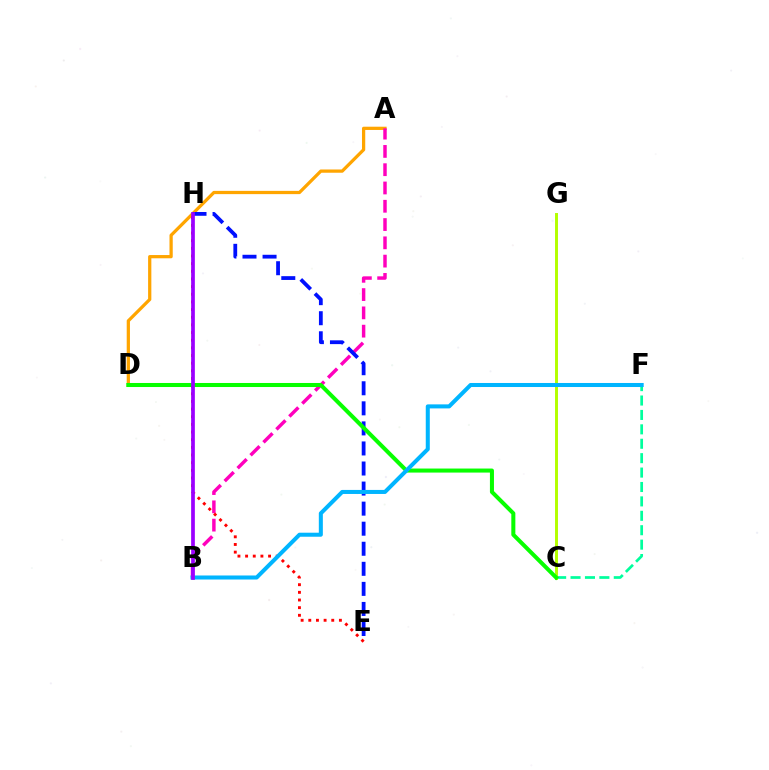{('A', 'D'): [{'color': '#ffa500', 'line_style': 'solid', 'thickness': 2.34}], ('C', 'F'): [{'color': '#00ff9d', 'line_style': 'dashed', 'thickness': 1.96}], ('A', 'B'): [{'color': '#ff00bd', 'line_style': 'dashed', 'thickness': 2.48}], ('E', 'H'): [{'color': '#ff0000', 'line_style': 'dotted', 'thickness': 2.08}, {'color': '#0010ff', 'line_style': 'dashed', 'thickness': 2.73}], ('C', 'G'): [{'color': '#b3ff00', 'line_style': 'solid', 'thickness': 2.12}], ('C', 'D'): [{'color': '#08ff00', 'line_style': 'solid', 'thickness': 2.91}], ('B', 'F'): [{'color': '#00b5ff', 'line_style': 'solid', 'thickness': 2.9}], ('B', 'H'): [{'color': '#9b00ff', 'line_style': 'solid', 'thickness': 2.68}]}